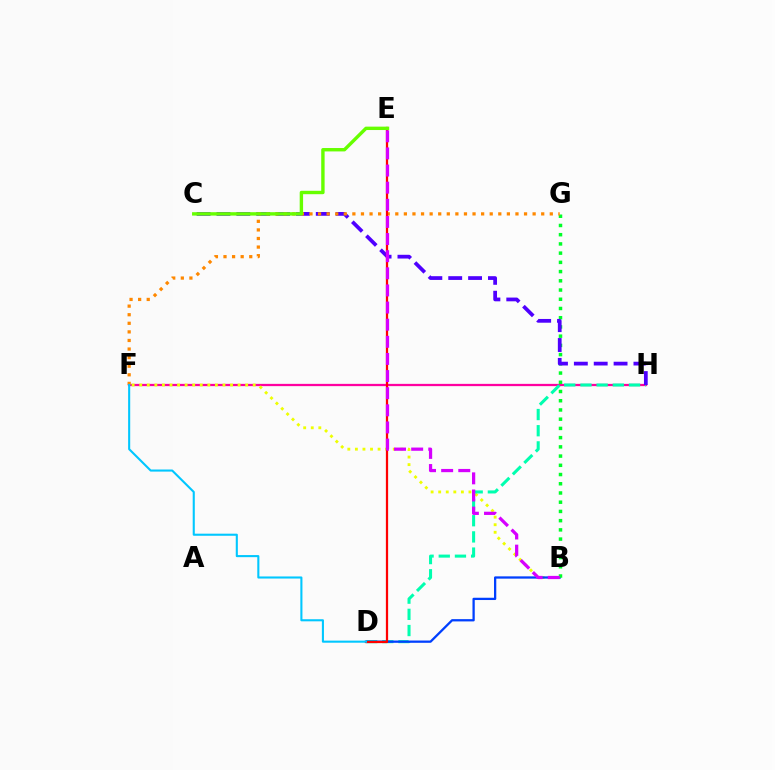{('F', 'H'): [{'color': '#ff00a0', 'line_style': 'solid', 'thickness': 1.63}], ('B', 'F'): [{'color': '#eeff00', 'line_style': 'dotted', 'thickness': 2.06}], ('D', 'H'): [{'color': '#00ffaf', 'line_style': 'dashed', 'thickness': 2.2}], ('B', 'D'): [{'color': '#003fff', 'line_style': 'solid', 'thickness': 1.64}], ('B', 'G'): [{'color': '#00ff27', 'line_style': 'dotted', 'thickness': 2.51}], ('C', 'H'): [{'color': '#4f00ff', 'line_style': 'dashed', 'thickness': 2.7}], ('F', 'G'): [{'color': '#ff8800', 'line_style': 'dotted', 'thickness': 2.33}], ('D', 'E'): [{'color': '#ff0000', 'line_style': 'solid', 'thickness': 1.62}], ('B', 'E'): [{'color': '#d600ff', 'line_style': 'dashed', 'thickness': 2.33}], ('C', 'E'): [{'color': '#66ff00', 'line_style': 'solid', 'thickness': 2.44}], ('D', 'F'): [{'color': '#00c7ff', 'line_style': 'solid', 'thickness': 1.51}]}